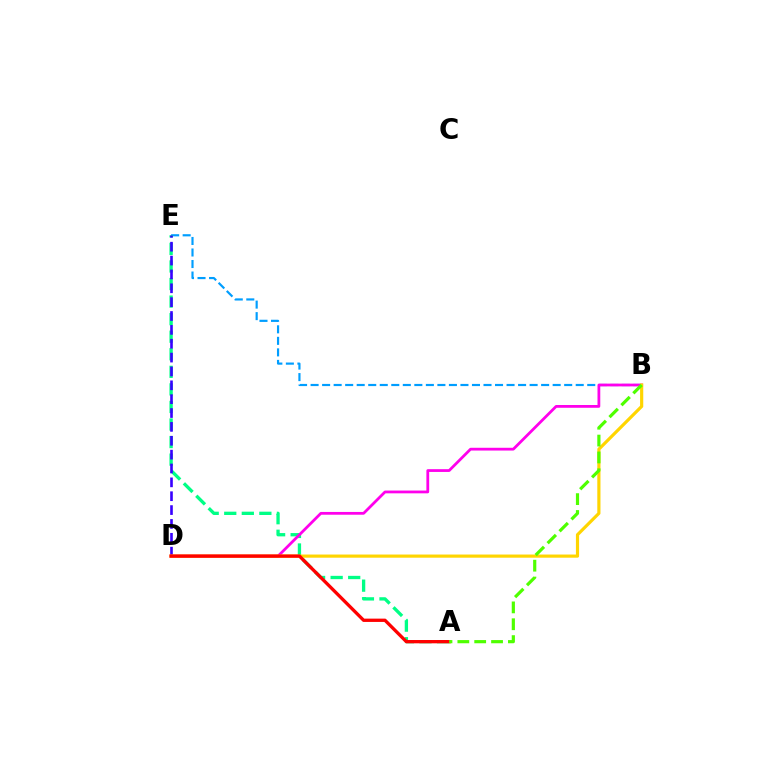{('B', 'E'): [{'color': '#009eff', 'line_style': 'dashed', 'thickness': 1.57}], ('A', 'E'): [{'color': '#00ff86', 'line_style': 'dashed', 'thickness': 2.39}], ('D', 'E'): [{'color': '#3700ff', 'line_style': 'dashed', 'thickness': 1.88}], ('B', 'D'): [{'color': '#ff00ed', 'line_style': 'solid', 'thickness': 2.0}, {'color': '#ffd500', 'line_style': 'solid', 'thickness': 2.28}], ('A', 'D'): [{'color': '#ff0000', 'line_style': 'solid', 'thickness': 2.38}], ('A', 'B'): [{'color': '#4fff00', 'line_style': 'dashed', 'thickness': 2.29}]}